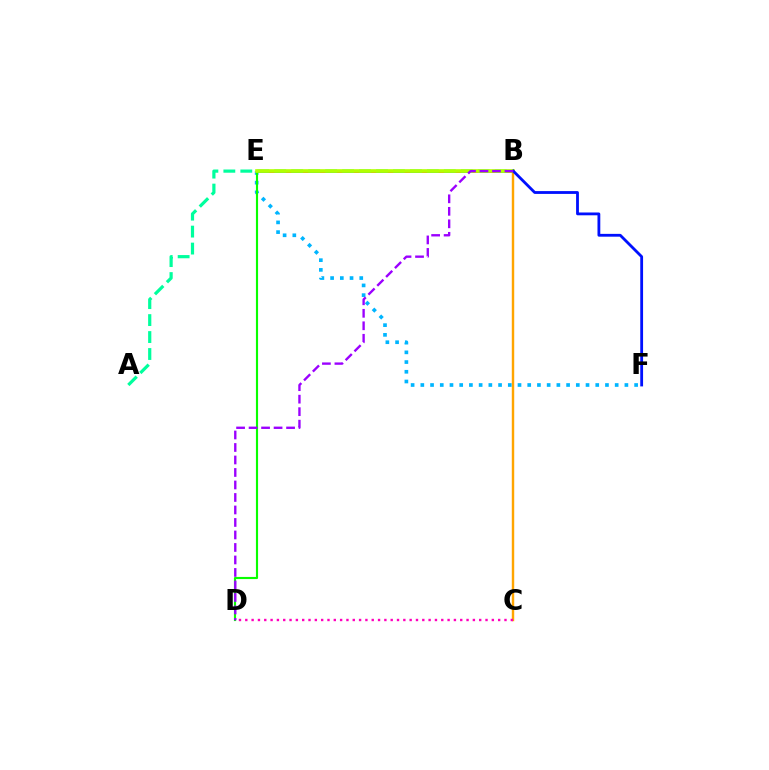{('B', 'C'): [{'color': '#ffa500', 'line_style': 'solid', 'thickness': 1.74}], ('B', 'E'): [{'color': '#ff0000', 'line_style': 'solid', 'thickness': 1.83}, {'color': '#b3ff00', 'line_style': 'solid', 'thickness': 2.61}], ('A', 'B'): [{'color': '#00ff9d', 'line_style': 'dashed', 'thickness': 2.3}], ('E', 'F'): [{'color': '#00b5ff', 'line_style': 'dotted', 'thickness': 2.64}], ('D', 'E'): [{'color': '#08ff00', 'line_style': 'solid', 'thickness': 1.54}], ('B', 'F'): [{'color': '#0010ff', 'line_style': 'solid', 'thickness': 2.02}], ('B', 'D'): [{'color': '#9b00ff', 'line_style': 'dashed', 'thickness': 1.7}], ('C', 'D'): [{'color': '#ff00bd', 'line_style': 'dotted', 'thickness': 1.72}]}